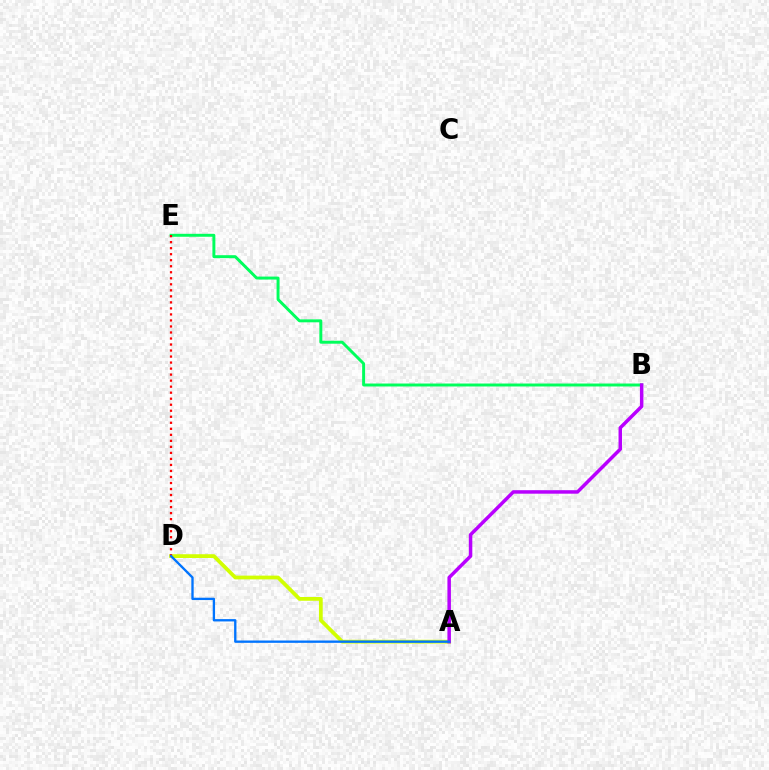{('A', 'D'): [{'color': '#d1ff00', 'line_style': 'solid', 'thickness': 2.71}, {'color': '#0074ff', 'line_style': 'solid', 'thickness': 1.68}], ('B', 'E'): [{'color': '#00ff5c', 'line_style': 'solid', 'thickness': 2.12}], ('D', 'E'): [{'color': '#ff0000', 'line_style': 'dotted', 'thickness': 1.64}], ('A', 'B'): [{'color': '#b900ff', 'line_style': 'solid', 'thickness': 2.52}]}